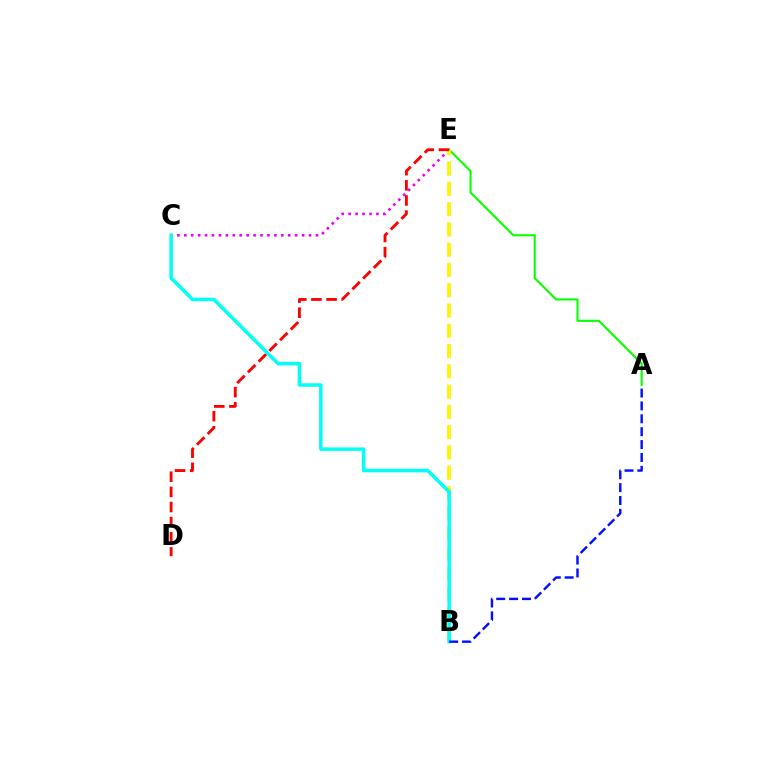{('A', 'E'): [{'color': '#08ff00', 'line_style': 'solid', 'thickness': 1.51}], ('C', 'E'): [{'color': '#ee00ff', 'line_style': 'dotted', 'thickness': 1.88}], ('B', 'E'): [{'color': '#fcf500', 'line_style': 'dashed', 'thickness': 2.75}], ('D', 'E'): [{'color': '#ff0000', 'line_style': 'dashed', 'thickness': 2.06}], ('B', 'C'): [{'color': '#00fff6', 'line_style': 'solid', 'thickness': 2.52}], ('A', 'B'): [{'color': '#0010ff', 'line_style': 'dashed', 'thickness': 1.75}]}